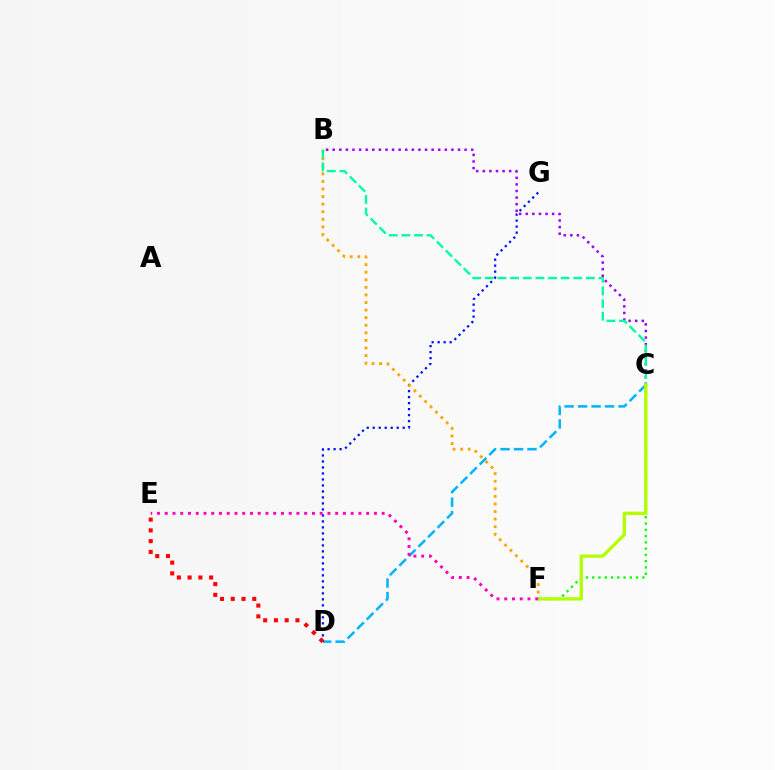{('C', 'D'): [{'color': '#00b5ff', 'line_style': 'dashed', 'thickness': 1.83}], ('B', 'C'): [{'color': '#9b00ff', 'line_style': 'dotted', 'thickness': 1.79}, {'color': '#00ff9d', 'line_style': 'dashed', 'thickness': 1.72}], ('D', 'G'): [{'color': '#0010ff', 'line_style': 'dotted', 'thickness': 1.63}], ('B', 'F'): [{'color': '#ffa500', 'line_style': 'dotted', 'thickness': 2.06}], ('D', 'E'): [{'color': '#ff0000', 'line_style': 'dotted', 'thickness': 2.92}], ('C', 'F'): [{'color': '#08ff00', 'line_style': 'dotted', 'thickness': 1.7}, {'color': '#b3ff00', 'line_style': 'solid', 'thickness': 2.41}], ('E', 'F'): [{'color': '#ff00bd', 'line_style': 'dotted', 'thickness': 2.1}]}